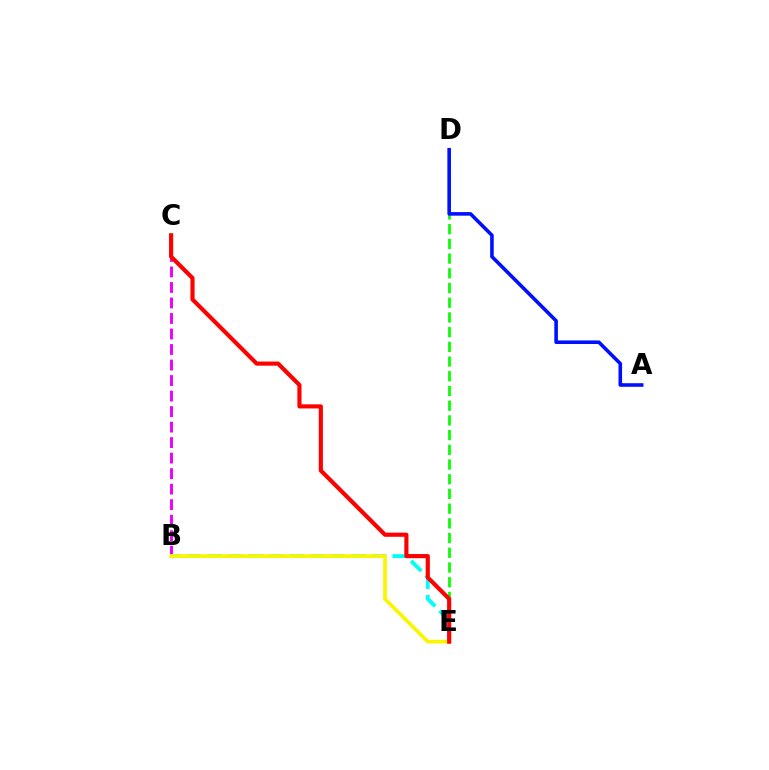{('D', 'E'): [{'color': '#08ff00', 'line_style': 'dashed', 'thickness': 2.0}], ('B', 'C'): [{'color': '#ee00ff', 'line_style': 'dashed', 'thickness': 2.11}], ('B', 'E'): [{'color': '#00fff6', 'line_style': 'dashed', 'thickness': 2.79}, {'color': '#fcf500', 'line_style': 'solid', 'thickness': 2.67}], ('A', 'D'): [{'color': '#0010ff', 'line_style': 'solid', 'thickness': 2.58}], ('C', 'E'): [{'color': '#ff0000', 'line_style': 'solid', 'thickness': 2.98}]}